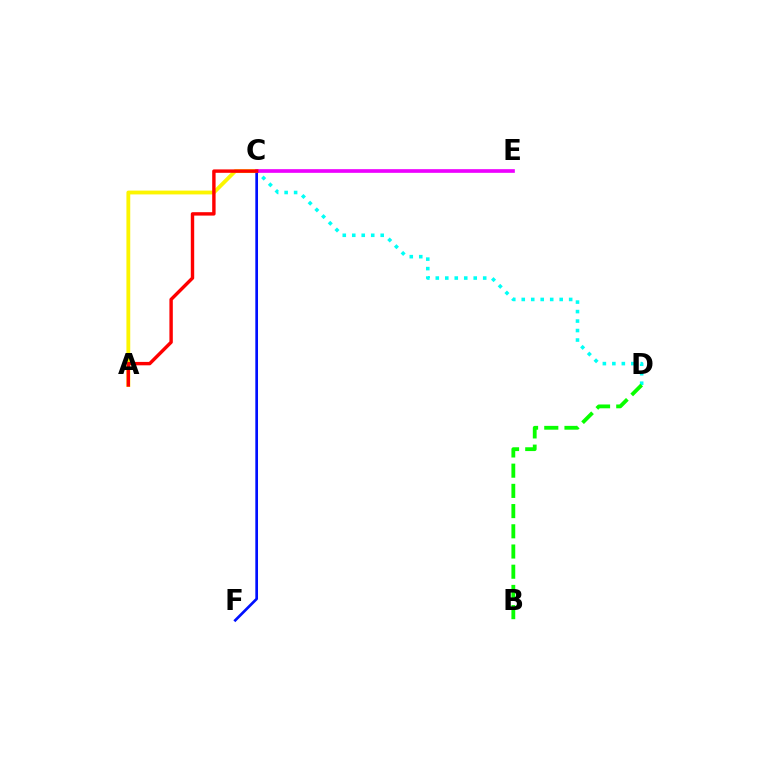{('C', 'D'): [{'color': '#00fff6', 'line_style': 'dotted', 'thickness': 2.58}], ('C', 'F'): [{'color': '#0010ff', 'line_style': 'solid', 'thickness': 1.94}], ('A', 'C'): [{'color': '#fcf500', 'line_style': 'solid', 'thickness': 2.75}, {'color': '#ff0000', 'line_style': 'solid', 'thickness': 2.45}], ('C', 'E'): [{'color': '#ee00ff', 'line_style': 'solid', 'thickness': 2.64}], ('B', 'D'): [{'color': '#08ff00', 'line_style': 'dashed', 'thickness': 2.75}]}